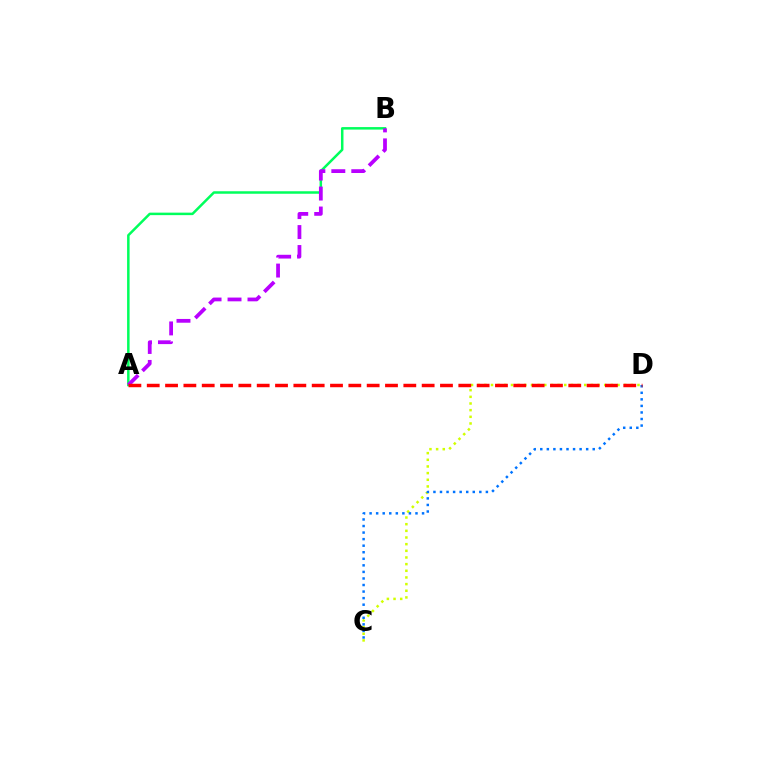{('C', 'D'): [{'color': '#d1ff00', 'line_style': 'dotted', 'thickness': 1.81}, {'color': '#0074ff', 'line_style': 'dotted', 'thickness': 1.78}], ('A', 'B'): [{'color': '#00ff5c', 'line_style': 'solid', 'thickness': 1.8}, {'color': '#b900ff', 'line_style': 'dashed', 'thickness': 2.71}], ('A', 'D'): [{'color': '#ff0000', 'line_style': 'dashed', 'thickness': 2.49}]}